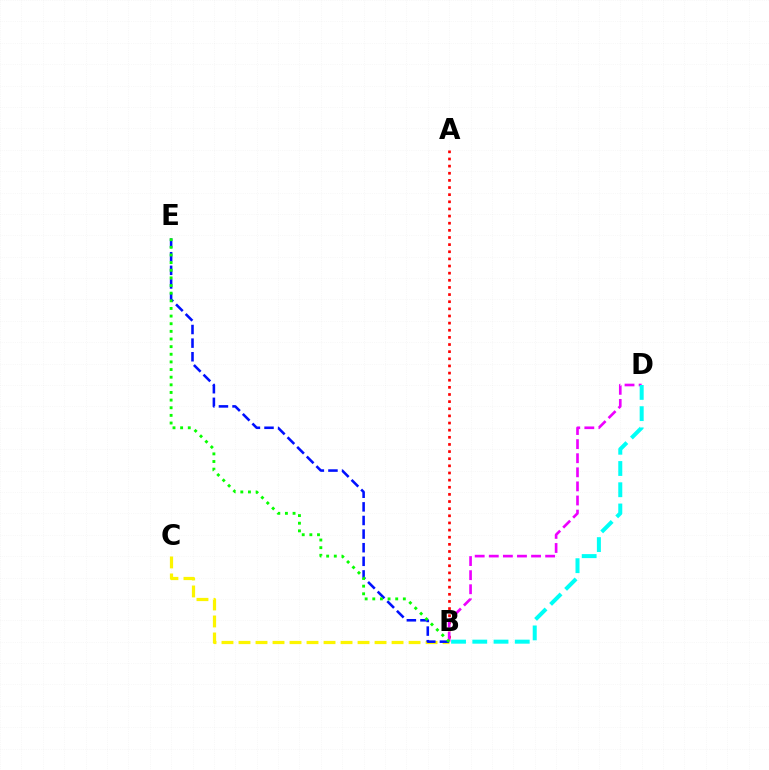{('A', 'B'): [{'color': '#ff0000', 'line_style': 'dotted', 'thickness': 1.94}], ('B', 'C'): [{'color': '#fcf500', 'line_style': 'dashed', 'thickness': 2.31}], ('B', 'E'): [{'color': '#0010ff', 'line_style': 'dashed', 'thickness': 1.85}, {'color': '#08ff00', 'line_style': 'dotted', 'thickness': 2.08}], ('B', 'D'): [{'color': '#ee00ff', 'line_style': 'dashed', 'thickness': 1.91}, {'color': '#00fff6', 'line_style': 'dashed', 'thickness': 2.89}]}